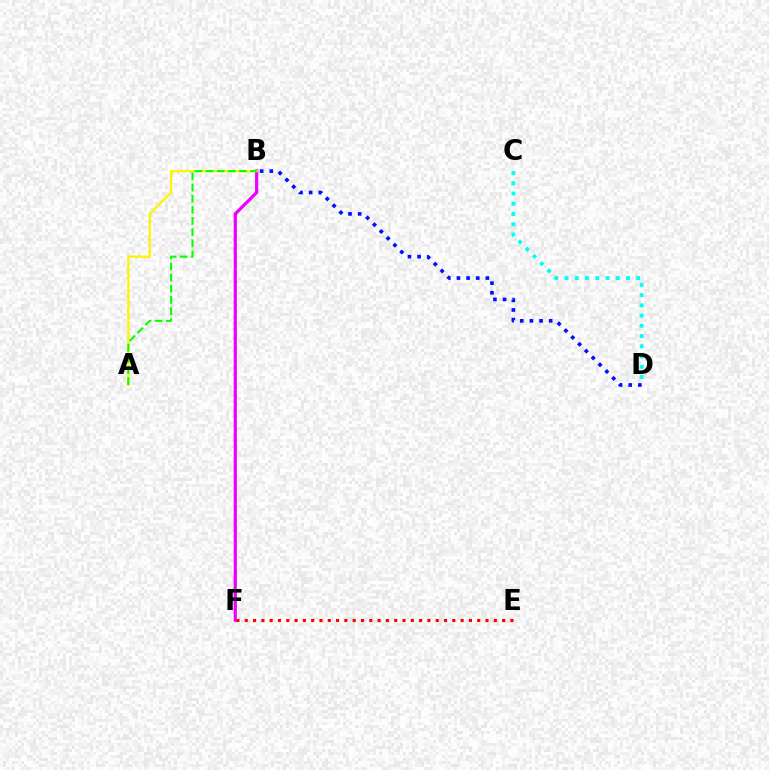{('B', 'F'): [{'color': '#ee00ff', 'line_style': 'solid', 'thickness': 2.33}], ('A', 'B'): [{'color': '#fcf500', 'line_style': 'solid', 'thickness': 1.64}, {'color': '#08ff00', 'line_style': 'dashed', 'thickness': 1.51}], ('B', 'D'): [{'color': '#0010ff', 'line_style': 'dotted', 'thickness': 2.62}], ('C', 'D'): [{'color': '#00fff6', 'line_style': 'dotted', 'thickness': 2.78}], ('E', 'F'): [{'color': '#ff0000', 'line_style': 'dotted', 'thickness': 2.26}]}